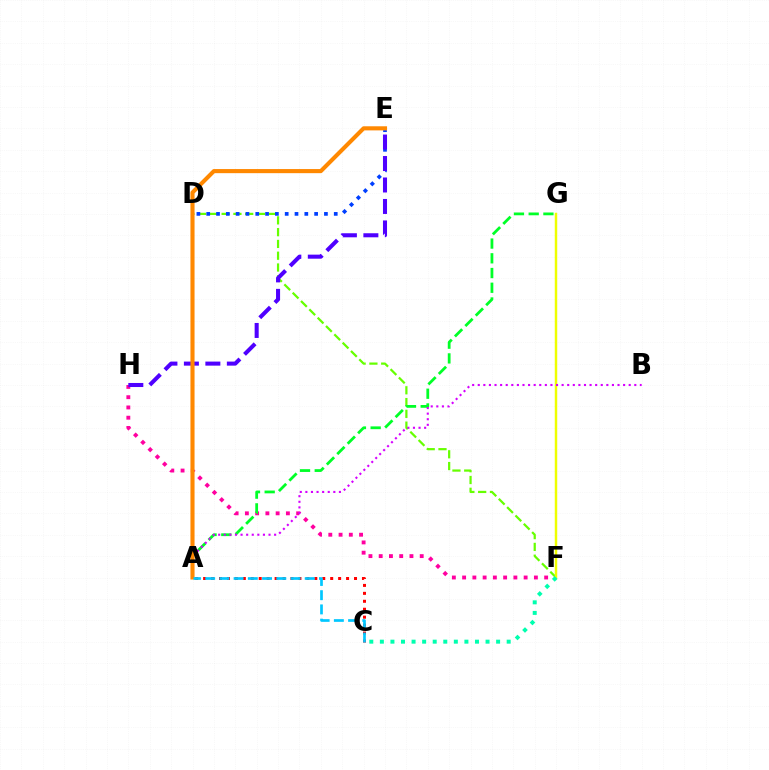{('F', 'H'): [{'color': '#ff00a0', 'line_style': 'dotted', 'thickness': 2.79}], ('D', 'F'): [{'color': '#66ff00', 'line_style': 'dashed', 'thickness': 1.6}], ('D', 'E'): [{'color': '#003fff', 'line_style': 'dotted', 'thickness': 2.67}], ('F', 'G'): [{'color': '#eeff00', 'line_style': 'solid', 'thickness': 1.77}], ('C', 'F'): [{'color': '#00ffaf', 'line_style': 'dotted', 'thickness': 2.87}], ('A', 'G'): [{'color': '#00ff27', 'line_style': 'dashed', 'thickness': 2.0}], ('E', 'H'): [{'color': '#4f00ff', 'line_style': 'dashed', 'thickness': 2.92}], ('A', 'B'): [{'color': '#d600ff', 'line_style': 'dotted', 'thickness': 1.52}], ('A', 'C'): [{'color': '#ff0000', 'line_style': 'dotted', 'thickness': 2.16}, {'color': '#00c7ff', 'line_style': 'dashed', 'thickness': 1.93}], ('A', 'E'): [{'color': '#ff8800', 'line_style': 'solid', 'thickness': 2.96}]}